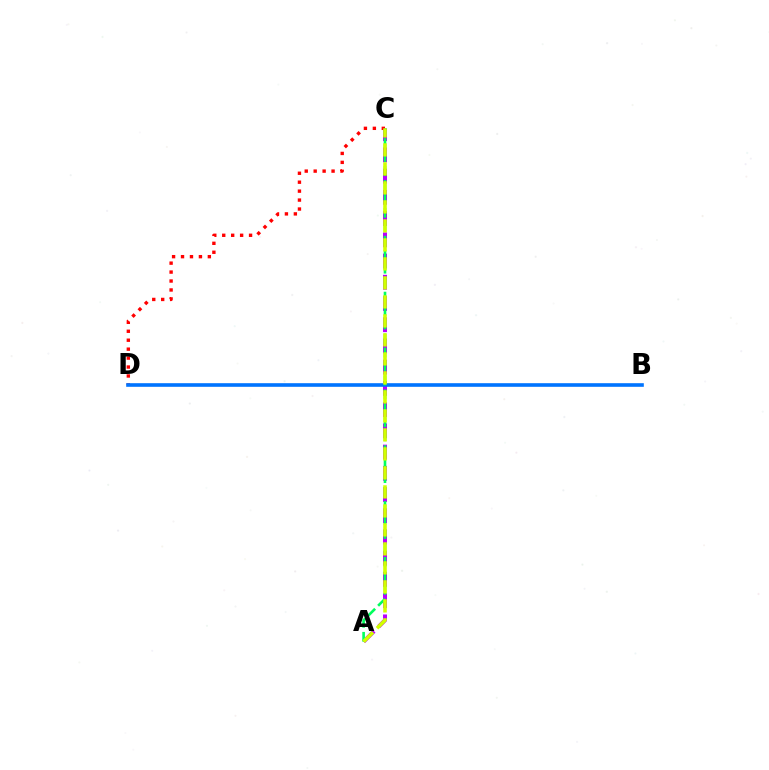{('A', 'C'): [{'color': '#b900ff', 'line_style': 'dashed', 'thickness': 2.88}, {'color': '#00ff5c', 'line_style': 'dashed', 'thickness': 1.9}, {'color': '#d1ff00', 'line_style': 'dashed', 'thickness': 2.58}], ('C', 'D'): [{'color': '#ff0000', 'line_style': 'dotted', 'thickness': 2.43}], ('B', 'D'): [{'color': '#0074ff', 'line_style': 'solid', 'thickness': 2.6}]}